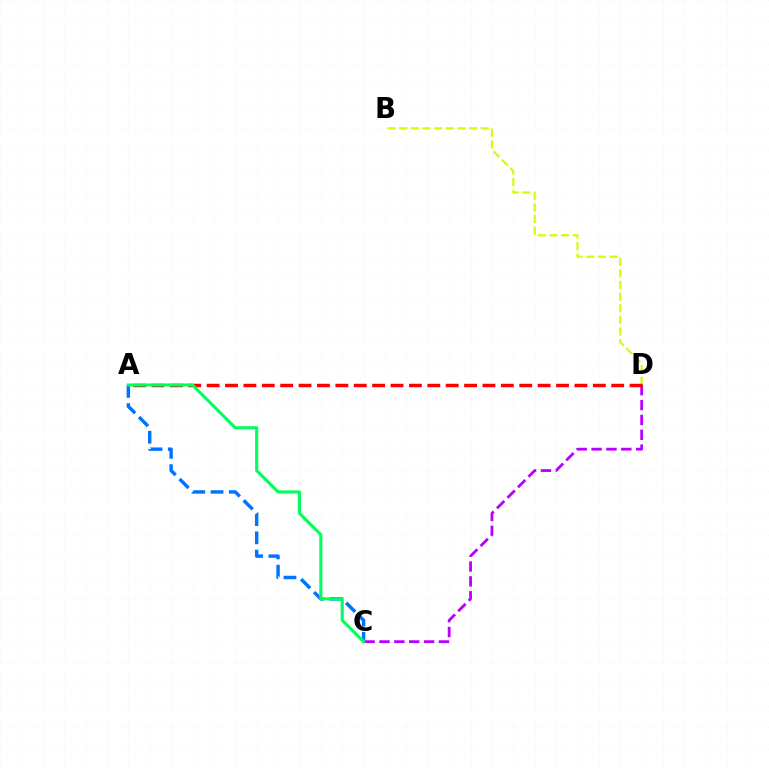{('B', 'D'): [{'color': '#d1ff00', 'line_style': 'dashed', 'thickness': 1.58}], ('A', 'C'): [{'color': '#0074ff', 'line_style': 'dashed', 'thickness': 2.48}, {'color': '#00ff5c', 'line_style': 'solid', 'thickness': 2.22}], ('C', 'D'): [{'color': '#b900ff', 'line_style': 'dashed', 'thickness': 2.02}], ('A', 'D'): [{'color': '#ff0000', 'line_style': 'dashed', 'thickness': 2.5}]}